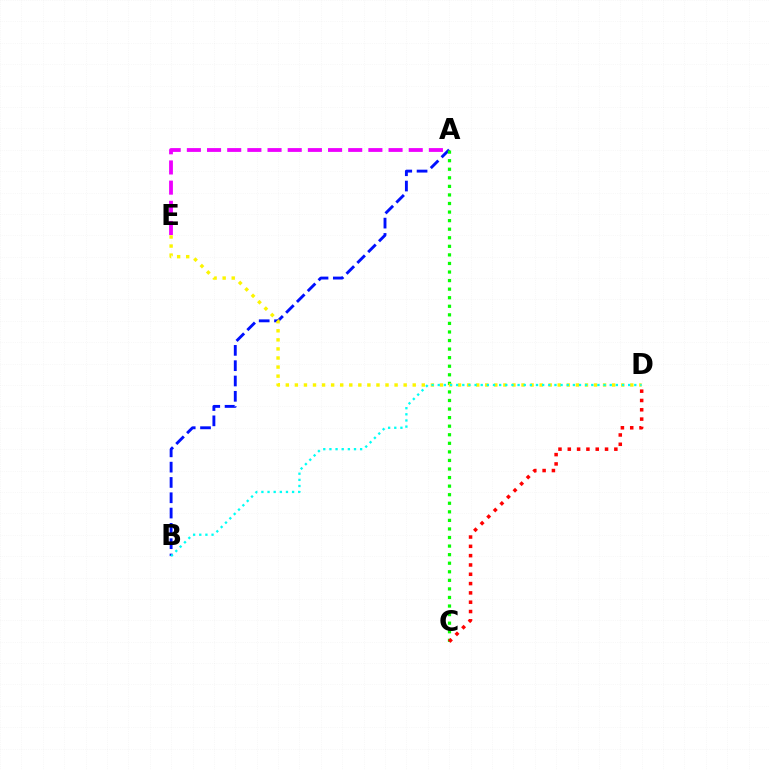{('A', 'B'): [{'color': '#0010ff', 'line_style': 'dashed', 'thickness': 2.08}], ('A', 'C'): [{'color': '#08ff00', 'line_style': 'dotted', 'thickness': 2.33}], ('D', 'E'): [{'color': '#fcf500', 'line_style': 'dotted', 'thickness': 2.46}], ('A', 'E'): [{'color': '#ee00ff', 'line_style': 'dashed', 'thickness': 2.74}], ('C', 'D'): [{'color': '#ff0000', 'line_style': 'dotted', 'thickness': 2.53}], ('B', 'D'): [{'color': '#00fff6', 'line_style': 'dotted', 'thickness': 1.67}]}